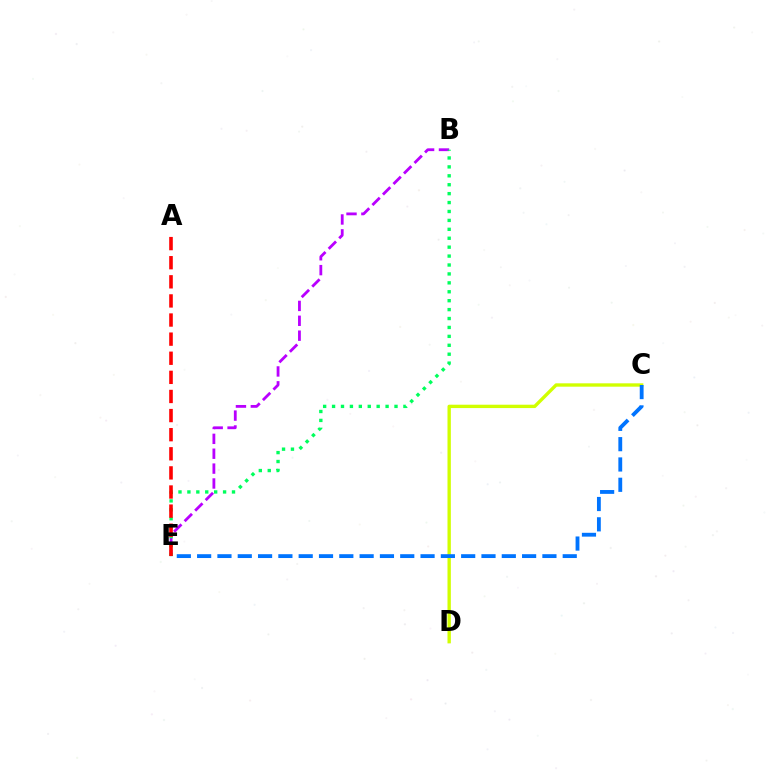{('C', 'D'): [{'color': '#d1ff00', 'line_style': 'solid', 'thickness': 2.42}], ('B', 'E'): [{'color': '#b900ff', 'line_style': 'dashed', 'thickness': 2.02}, {'color': '#00ff5c', 'line_style': 'dotted', 'thickness': 2.42}], ('C', 'E'): [{'color': '#0074ff', 'line_style': 'dashed', 'thickness': 2.76}], ('A', 'E'): [{'color': '#ff0000', 'line_style': 'dashed', 'thickness': 2.6}]}